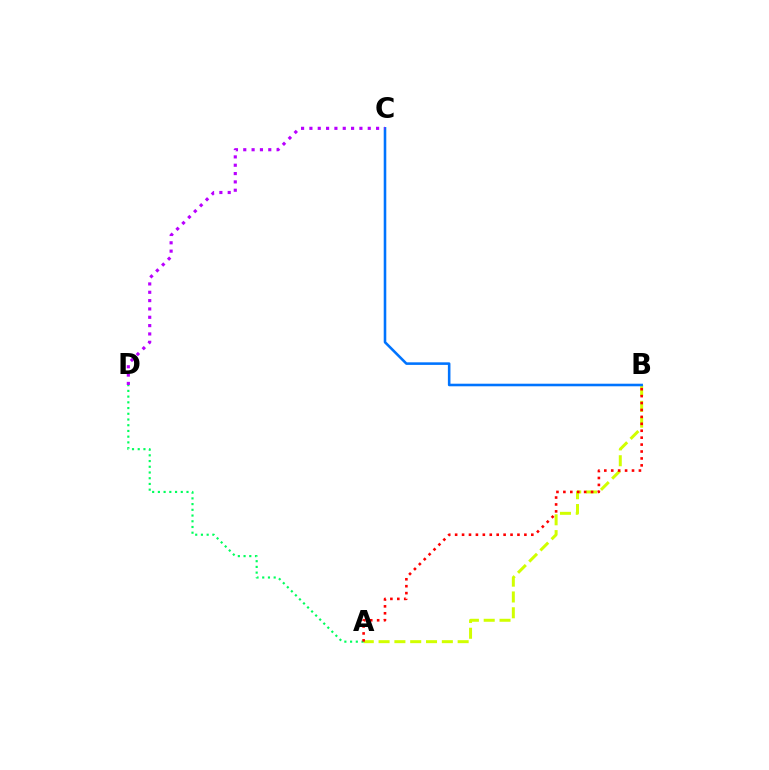{('A', 'B'): [{'color': '#d1ff00', 'line_style': 'dashed', 'thickness': 2.15}, {'color': '#ff0000', 'line_style': 'dotted', 'thickness': 1.88}], ('A', 'D'): [{'color': '#00ff5c', 'line_style': 'dotted', 'thickness': 1.55}], ('B', 'C'): [{'color': '#0074ff', 'line_style': 'solid', 'thickness': 1.85}], ('C', 'D'): [{'color': '#b900ff', 'line_style': 'dotted', 'thickness': 2.26}]}